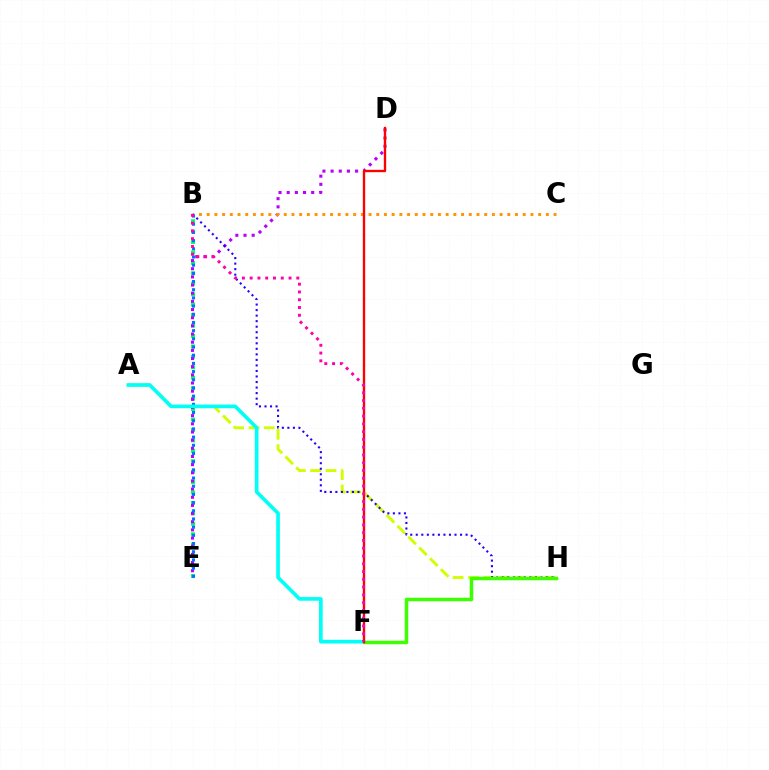{('B', 'E'): [{'color': '#00ff5c', 'line_style': 'dotted', 'thickness': 2.84}, {'color': '#0074ff', 'line_style': 'dotted', 'thickness': 2.22}], ('D', 'E'): [{'color': '#b900ff', 'line_style': 'dotted', 'thickness': 2.22}], ('A', 'H'): [{'color': '#d1ff00', 'line_style': 'dashed', 'thickness': 2.08}], ('A', 'F'): [{'color': '#00fff6', 'line_style': 'solid', 'thickness': 2.63}], ('B', 'H'): [{'color': '#2500ff', 'line_style': 'dotted', 'thickness': 1.5}], ('B', 'C'): [{'color': '#ff9400', 'line_style': 'dotted', 'thickness': 2.09}], ('F', 'H'): [{'color': '#3dff00', 'line_style': 'solid', 'thickness': 2.51}], ('D', 'F'): [{'color': '#ff0000', 'line_style': 'solid', 'thickness': 1.69}], ('B', 'F'): [{'color': '#ff00ac', 'line_style': 'dotted', 'thickness': 2.11}]}